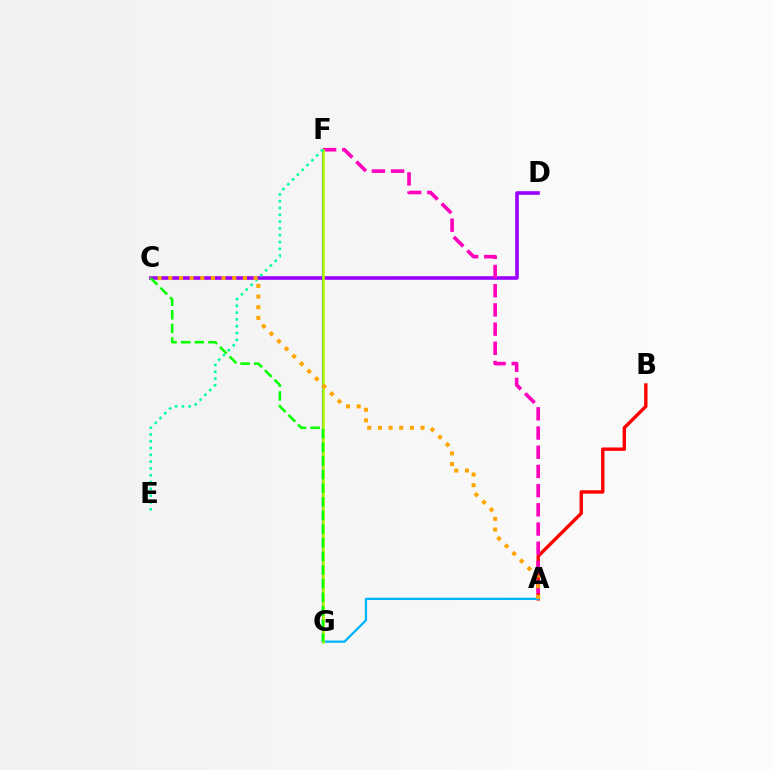{('C', 'D'): [{'color': '#9b00ff', 'line_style': 'solid', 'thickness': 2.6}], ('A', 'B'): [{'color': '#ff0000', 'line_style': 'solid', 'thickness': 2.44}], ('A', 'G'): [{'color': '#00b5ff', 'line_style': 'solid', 'thickness': 1.64}], ('A', 'F'): [{'color': '#ff00bd', 'line_style': 'dashed', 'thickness': 2.61}], ('F', 'G'): [{'color': '#0010ff', 'line_style': 'solid', 'thickness': 1.53}, {'color': '#b3ff00', 'line_style': 'solid', 'thickness': 1.89}], ('E', 'F'): [{'color': '#00ff9d', 'line_style': 'dotted', 'thickness': 1.85}], ('A', 'C'): [{'color': '#ffa500', 'line_style': 'dotted', 'thickness': 2.9}], ('C', 'G'): [{'color': '#08ff00', 'line_style': 'dashed', 'thickness': 1.85}]}